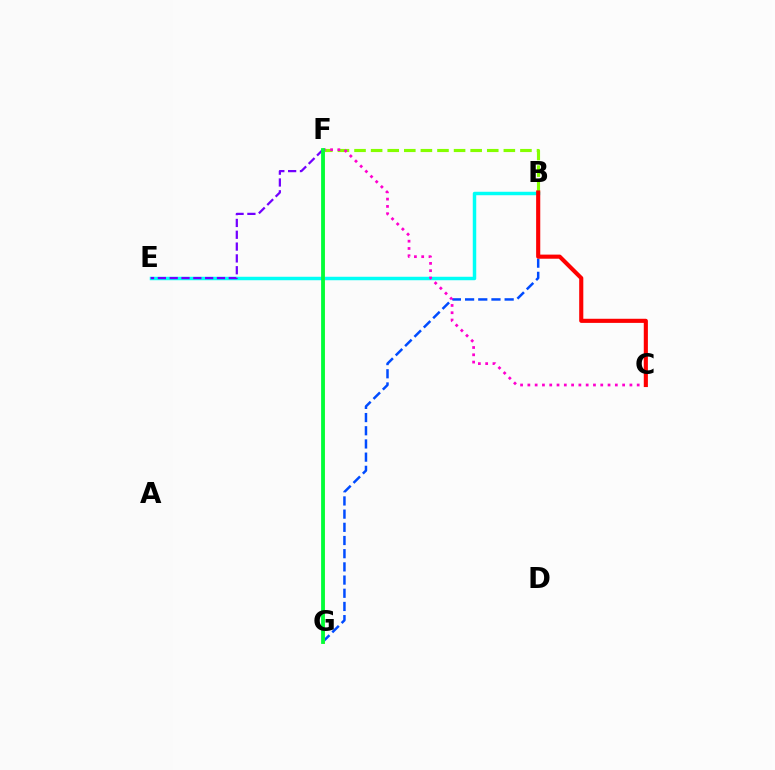{('B', 'E'): [{'color': '#00fff6', 'line_style': 'solid', 'thickness': 2.49}], ('B', 'G'): [{'color': '#004bff', 'line_style': 'dashed', 'thickness': 1.79}], ('E', 'F'): [{'color': '#7200ff', 'line_style': 'dashed', 'thickness': 1.61}], ('F', 'G'): [{'color': '#ffbd00', 'line_style': 'solid', 'thickness': 1.87}, {'color': '#00ff39', 'line_style': 'solid', 'thickness': 2.72}], ('B', 'F'): [{'color': '#84ff00', 'line_style': 'dashed', 'thickness': 2.25}], ('C', 'F'): [{'color': '#ff00cf', 'line_style': 'dotted', 'thickness': 1.98}], ('B', 'C'): [{'color': '#ff0000', 'line_style': 'solid', 'thickness': 2.96}]}